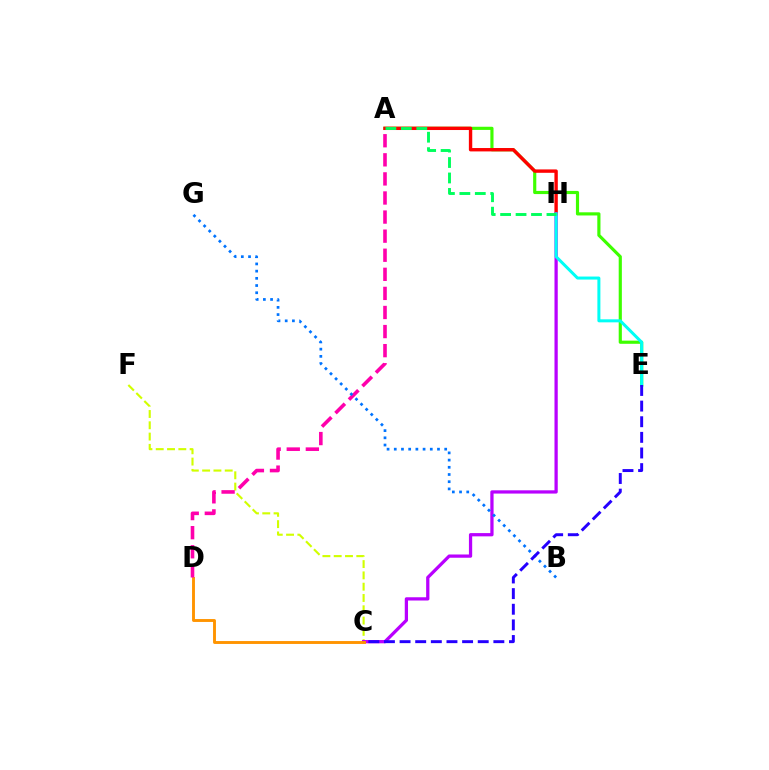{('A', 'E'): [{'color': '#3dff00', 'line_style': 'solid', 'thickness': 2.28}], ('C', 'F'): [{'color': '#d1ff00', 'line_style': 'dashed', 'thickness': 1.53}], ('A', 'H'): [{'color': '#ff0000', 'line_style': 'solid', 'thickness': 2.44}, {'color': '#00ff5c', 'line_style': 'dashed', 'thickness': 2.1}], ('C', 'H'): [{'color': '#b900ff', 'line_style': 'solid', 'thickness': 2.34}], ('E', 'H'): [{'color': '#00fff6', 'line_style': 'solid', 'thickness': 2.17}], ('C', 'D'): [{'color': '#ff9400', 'line_style': 'solid', 'thickness': 2.09}], ('A', 'D'): [{'color': '#ff00ac', 'line_style': 'dashed', 'thickness': 2.59}], ('B', 'G'): [{'color': '#0074ff', 'line_style': 'dotted', 'thickness': 1.96}], ('C', 'E'): [{'color': '#2500ff', 'line_style': 'dashed', 'thickness': 2.12}]}